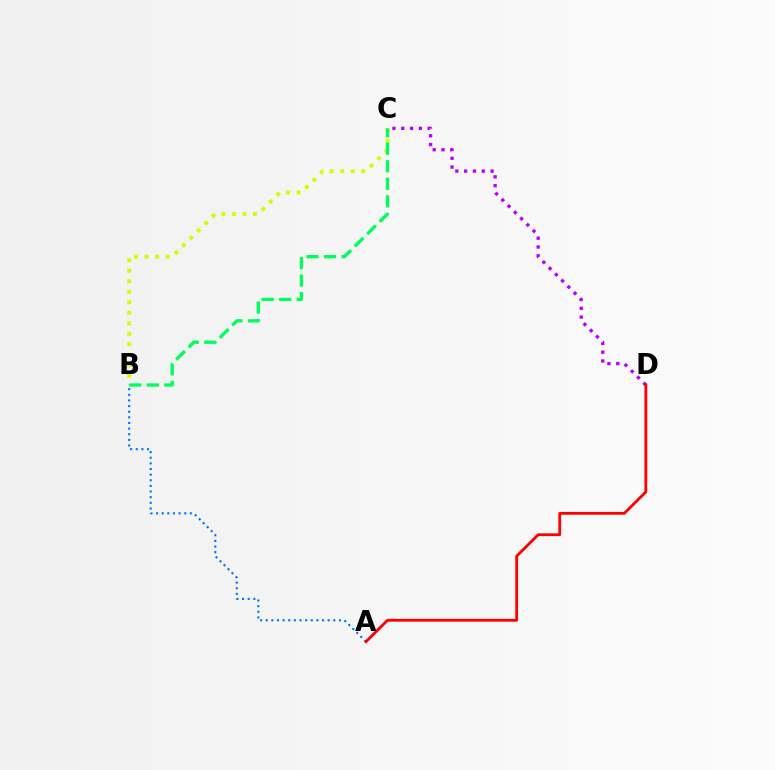{('C', 'D'): [{'color': '#b900ff', 'line_style': 'dotted', 'thickness': 2.39}], ('A', 'B'): [{'color': '#0074ff', 'line_style': 'dotted', 'thickness': 1.53}], ('A', 'D'): [{'color': '#ff0000', 'line_style': 'solid', 'thickness': 2.02}], ('B', 'C'): [{'color': '#d1ff00', 'line_style': 'dotted', 'thickness': 2.85}, {'color': '#00ff5c', 'line_style': 'dashed', 'thickness': 2.38}]}